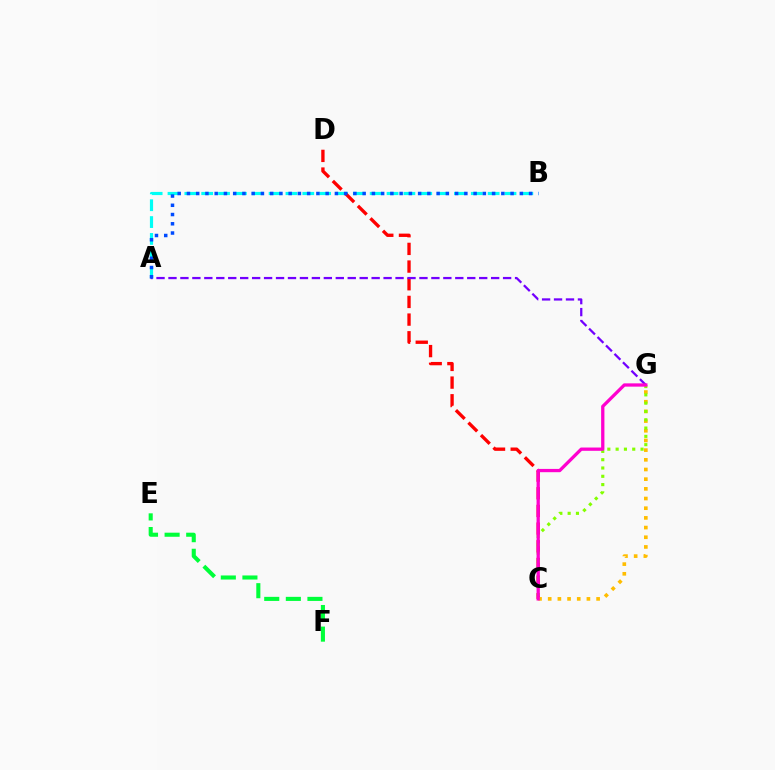{('A', 'B'): [{'color': '#00fff6', 'line_style': 'dashed', 'thickness': 2.29}, {'color': '#004bff', 'line_style': 'dotted', 'thickness': 2.51}], ('E', 'F'): [{'color': '#00ff39', 'line_style': 'dashed', 'thickness': 2.93}], ('C', 'D'): [{'color': '#ff0000', 'line_style': 'dashed', 'thickness': 2.4}], ('C', 'G'): [{'color': '#ffbd00', 'line_style': 'dotted', 'thickness': 2.63}, {'color': '#84ff00', 'line_style': 'dotted', 'thickness': 2.25}, {'color': '#ff00cf', 'line_style': 'solid', 'thickness': 2.36}], ('A', 'G'): [{'color': '#7200ff', 'line_style': 'dashed', 'thickness': 1.62}]}